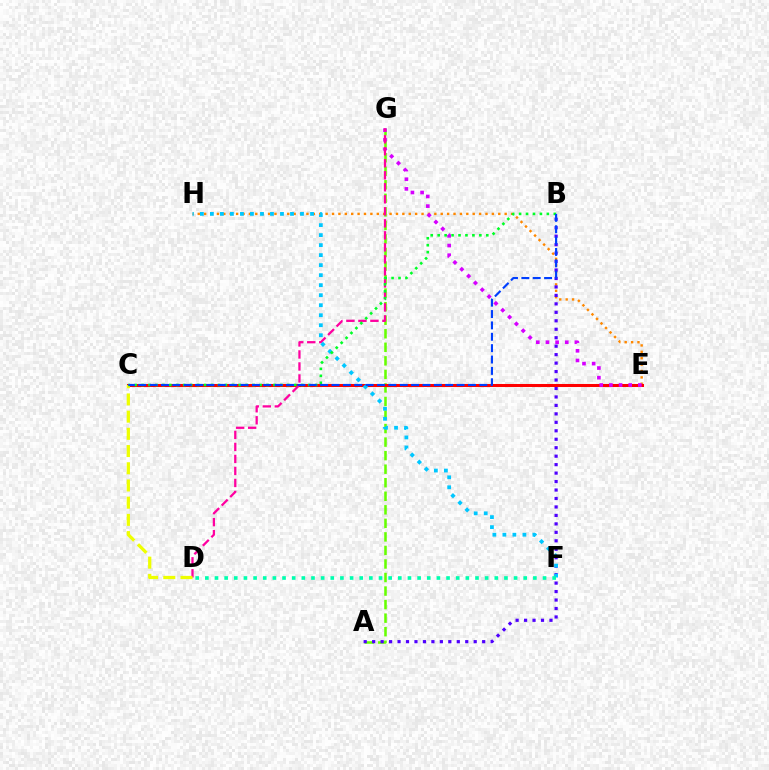{('E', 'H'): [{'color': '#ff8800', 'line_style': 'dotted', 'thickness': 1.74}], ('A', 'G'): [{'color': '#66ff00', 'line_style': 'dashed', 'thickness': 1.84}], ('A', 'B'): [{'color': '#4f00ff', 'line_style': 'dotted', 'thickness': 2.3}], ('C', 'E'): [{'color': '#ff0000', 'line_style': 'solid', 'thickness': 2.19}], ('E', 'G'): [{'color': '#d600ff', 'line_style': 'dotted', 'thickness': 2.62}], ('D', 'G'): [{'color': '#ff00a0', 'line_style': 'dashed', 'thickness': 1.63}], ('F', 'H'): [{'color': '#00c7ff', 'line_style': 'dotted', 'thickness': 2.72}], ('C', 'D'): [{'color': '#eeff00', 'line_style': 'dashed', 'thickness': 2.34}], ('B', 'C'): [{'color': '#00ff27', 'line_style': 'dotted', 'thickness': 1.89}, {'color': '#003fff', 'line_style': 'dashed', 'thickness': 1.54}], ('D', 'F'): [{'color': '#00ffaf', 'line_style': 'dotted', 'thickness': 2.62}]}